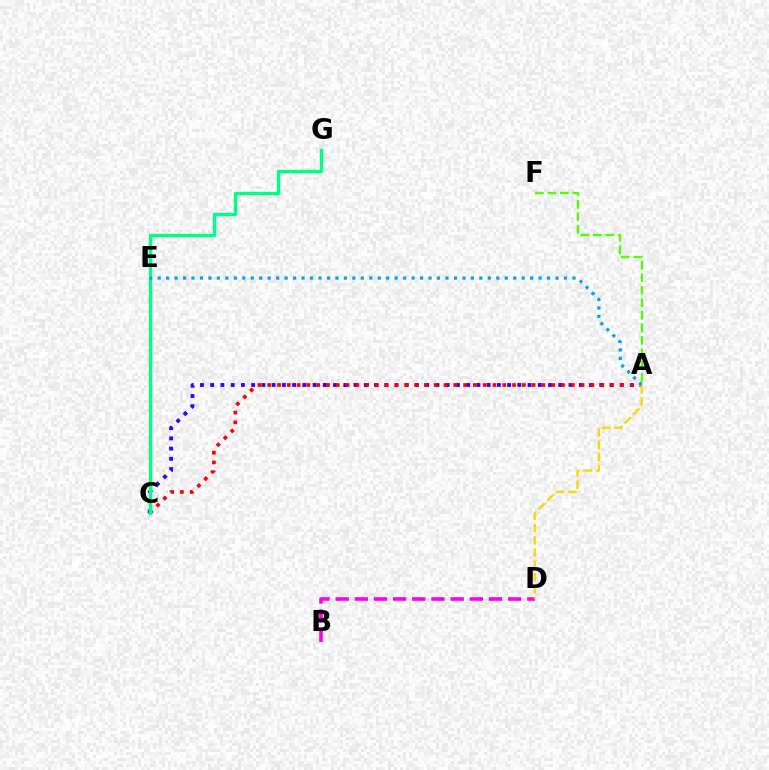{('A', 'C'): [{'color': '#3700ff', 'line_style': 'dotted', 'thickness': 2.78}, {'color': '#ff0000', 'line_style': 'dotted', 'thickness': 2.66}], ('A', 'F'): [{'color': '#4fff00', 'line_style': 'dashed', 'thickness': 1.7}], ('B', 'D'): [{'color': '#ff00ed', 'line_style': 'dashed', 'thickness': 2.6}], ('C', 'G'): [{'color': '#00ff86', 'line_style': 'solid', 'thickness': 2.41}], ('A', 'E'): [{'color': '#009eff', 'line_style': 'dotted', 'thickness': 2.3}], ('A', 'D'): [{'color': '#ffd500', 'line_style': 'dashed', 'thickness': 1.67}]}